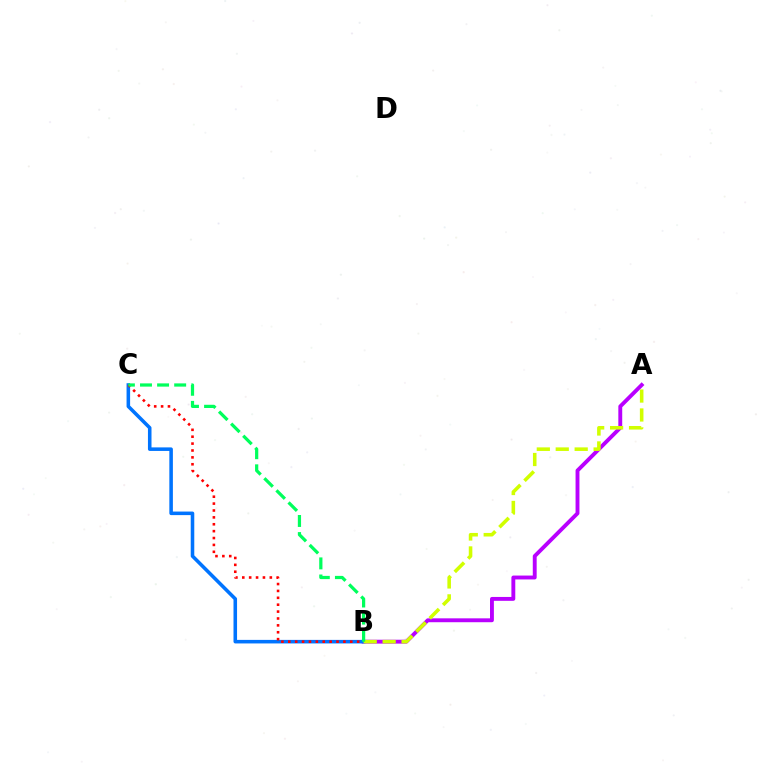{('A', 'B'): [{'color': '#b900ff', 'line_style': 'solid', 'thickness': 2.79}, {'color': '#d1ff00', 'line_style': 'dashed', 'thickness': 2.57}], ('B', 'C'): [{'color': '#0074ff', 'line_style': 'solid', 'thickness': 2.56}, {'color': '#ff0000', 'line_style': 'dotted', 'thickness': 1.87}, {'color': '#00ff5c', 'line_style': 'dashed', 'thickness': 2.32}]}